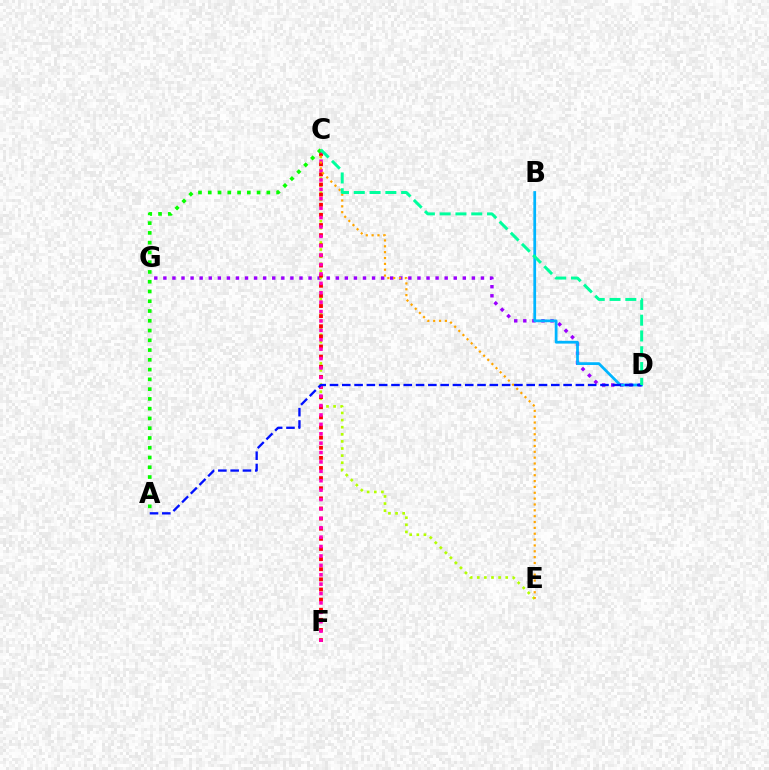{('D', 'G'): [{'color': '#9b00ff', 'line_style': 'dotted', 'thickness': 2.47}], ('C', 'E'): [{'color': '#b3ff00', 'line_style': 'dotted', 'thickness': 1.93}, {'color': '#ffa500', 'line_style': 'dotted', 'thickness': 1.59}], ('C', 'F'): [{'color': '#ff0000', 'line_style': 'dotted', 'thickness': 2.75}, {'color': '#ff00bd', 'line_style': 'dotted', 'thickness': 2.55}], ('B', 'D'): [{'color': '#00b5ff', 'line_style': 'solid', 'thickness': 1.98}], ('A', 'C'): [{'color': '#08ff00', 'line_style': 'dotted', 'thickness': 2.65}], ('A', 'D'): [{'color': '#0010ff', 'line_style': 'dashed', 'thickness': 1.67}], ('C', 'D'): [{'color': '#00ff9d', 'line_style': 'dashed', 'thickness': 2.15}]}